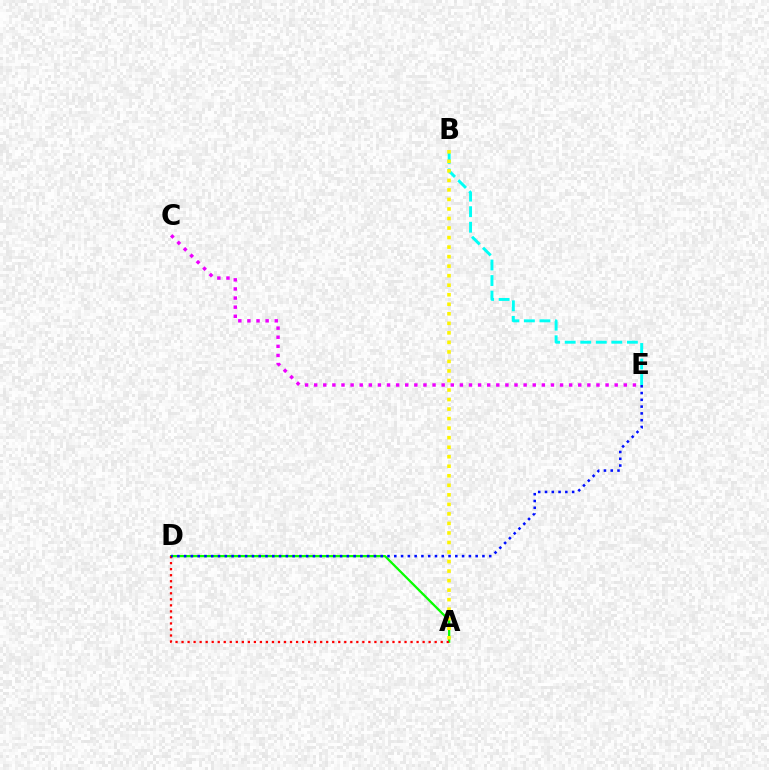{('C', 'E'): [{'color': '#ee00ff', 'line_style': 'dotted', 'thickness': 2.47}], ('B', 'E'): [{'color': '#00fff6', 'line_style': 'dashed', 'thickness': 2.11}], ('A', 'D'): [{'color': '#08ff00', 'line_style': 'solid', 'thickness': 1.64}, {'color': '#ff0000', 'line_style': 'dotted', 'thickness': 1.64}], ('A', 'B'): [{'color': '#fcf500', 'line_style': 'dotted', 'thickness': 2.59}], ('D', 'E'): [{'color': '#0010ff', 'line_style': 'dotted', 'thickness': 1.84}]}